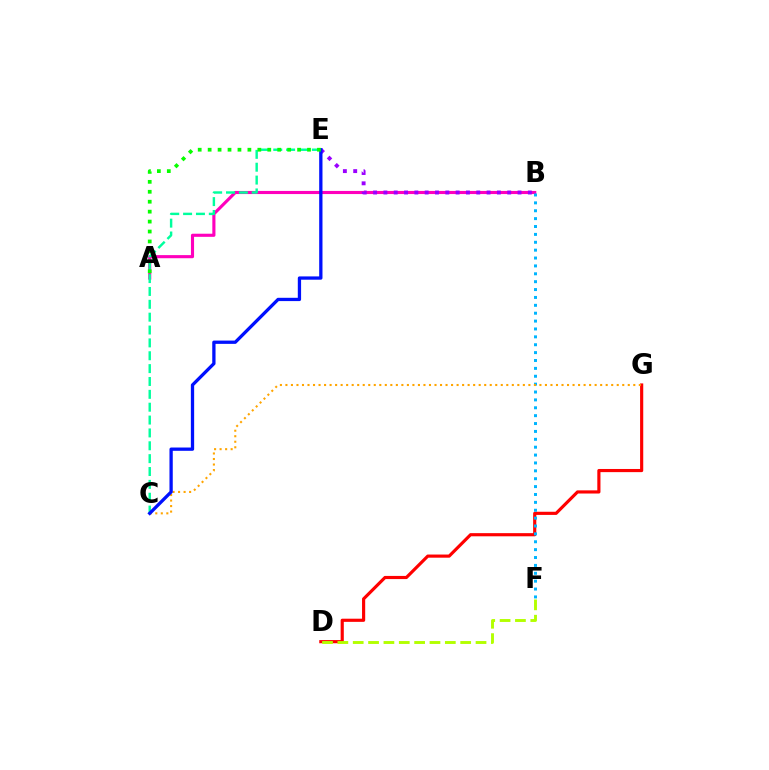{('A', 'B'): [{'color': '#ff00bd', 'line_style': 'solid', 'thickness': 2.24}], ('C', 'E'): [{'color': '#00ff9d', 'line_style': 'dashed', 'thickness': 1.75}, {'color': '#0010ff', 'line_style': 'solid', 'thickness': 2.37}], ('B', 'E'): [{'color': '#9b00ff', 'line_style': 'dotted', 'thickness': 2.8}], ('D', 'G'): [{'color': '#ff0000', 'line_style': 'solid', 'thickness': 2.27}], ('B', 'F'): [{'color': '#00b5ff', 'line_style': 'dotted', 'thickness': 2.14}], ('D', 'F'): [{'color': '#b3ff00', 'line_style': 'dashed', 'thickness': 2.09}], ('C', 'G'): [{'color': '#ffa500', 'line_style': 'dotted', 'thickness': 1.5}], ('A', 'E'): [{'color': '#08ff00', 'line_style': 'dotted', 'thickness': 2.7}]}